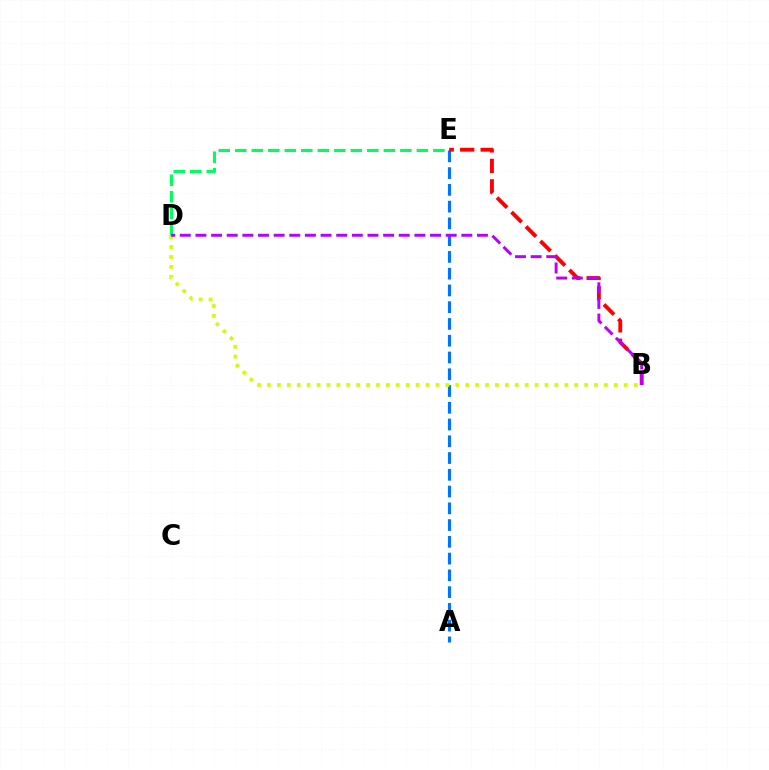{('A', 'E'): [{'color': '#0074ff', 'line_style': 'dashed', 'thickness': 2.28}], ('D', 'E'): [{'color': '#00ff5c', 'line_style': 'dashed', 'thickness': 2.24}], ('B', 'E'): [{'color': '#ff0000', 'line_style': 'dashed', 'thickness': 2.78}], ('B', 'D'): [{'color': '#d1ff00', 'line_style': 'dotted', 'thickness': 2.69}, {'color': '#b900ff', 'line_style': 'dashed', 'thickness': 2.12}]}